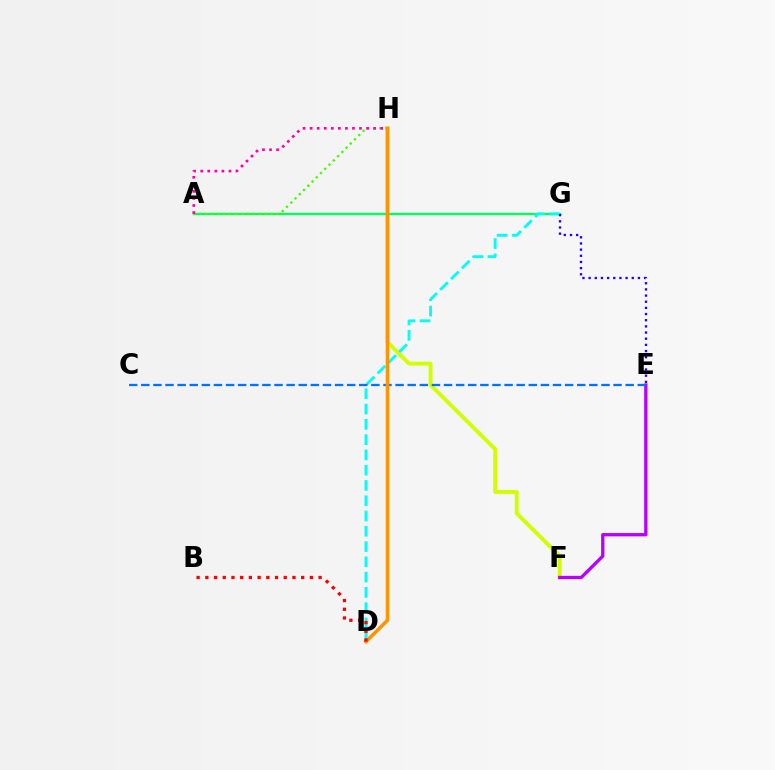{('F', 'H'): [{'color': '#d1ff00', 'line_style': 'solid', 'thickness': 2.79}], ('A', 'G'): [{'color': '#00ff5c', 'line_style': 'solid', 'thickness': 1.69}], ('D', 'G'): [{'color': '#00fff6', 'line_style': 'dashed', 'thickness': 2.08}], ('E', 'F'): [{'color': '#b900ff', 'line_style': 'solid', 'thickness': 2.38}], ('A', 'H'): [{'color': '#3dff00', 'line_style': 'dotted', 'thickness': 1.63}, {'color': '#ff00ac', 'line_style': 'dotted', 'thickness': 1.92}], ('C', 'E'): [{'color': '#0074ff', 'line_style': 'dashed', 'thickness': 1.64}], ('E', 'G'): [{'color': '#2500ff', 'line_style': 'dotted', 'thickness': 1.67}], ('D', 'H'): [{'color': '#ff9400', 'line_style': 'solid', 'thickness': 2.57}], ('B', 'D'): [{'color': '#ff0000', 'line_style': 'dotted', 'thickness': 2.37}]}